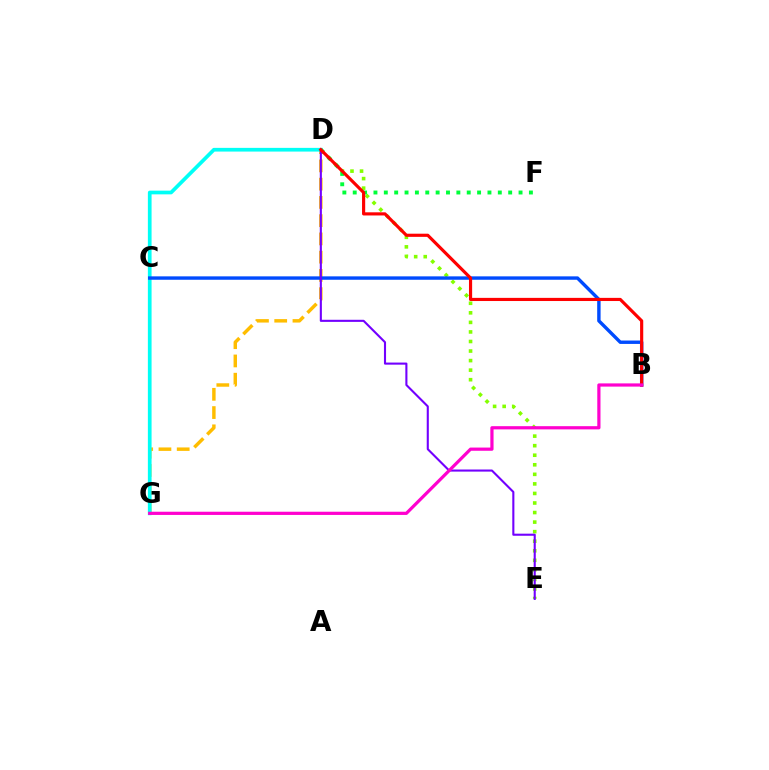{('D', 'G'): [{'color': '#ffbd00', 'line_style': 'dashed', 'thickness': 2.48}, {'color': '#00fff6', 'line_style': 'solid', 'thickness': 2.67}], ('D', 'E'): [{'color': '#84ff00', 'line_style': 'dotted', 'thickness': 2.6}, {'color': '#7200ff', 'line_style': 'solid', 'thickness': 1.51}], ('B', 'C'): [{'color': '#004bff', 'line_style': 'solid', 'thickness': 2.45}], ('D', 'F'): [{'color': '#00ff39', 'line_style': 'dotted', 'thickness': 2.82}], ('B', 'D'): [{'color': '#ff0000', 'line_style': 'solid', 'thickness': 2.27}], ('B', 'G'): [{'color': '#ff00cf', 'line_style': 'solid', 'thickness': 2.31}]}